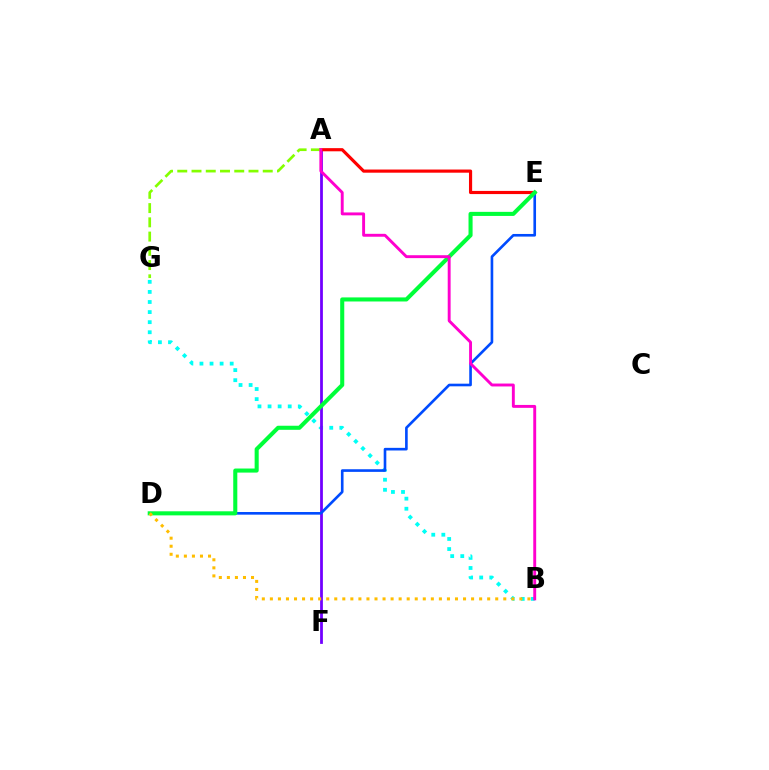{('B', 'G'): [{'color': '#00fff6', 'line_style': 'dotted', 'thickness': 2.74}], ('A', 'F'): [{'color': '#7200ff', 'line_style': 'solid', 'thickness': 2.0}], ('D', 'E'): [{'color': '#004bff', 'line_style': 'solid', 'thickness': 1.9}, {'color': '#00ff39', 'line_style': 'solid', 'thickness': 2.93}], ('A', 'E'): [{'color': '#ff0000', 'line_style': 'solid', 'thickness': 2.27}], ('A', 'G'): [{'color': '#84ff00', 'line_style': 'dashed', 'thickness': 1.94}], ('B', 'D'): [{'color': '#ffbd00', 'line_style': 'dotted', 'thickness': 2.19}], ('A', 'B'): [{'color': '#ff00cf', 'line_style': 'solid', 'thickness': 2.09}]}